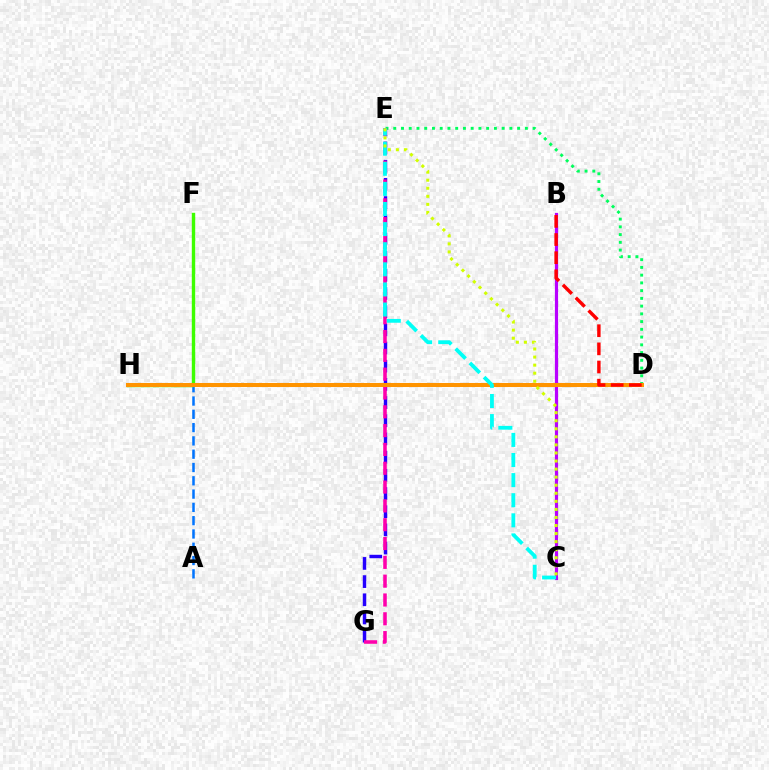{('D', 'E'): [{'color': '#00ff5c', 'line_style': 'dotted', 'thickness': 2.1}], ('A', 'F'): [{'color': '#0074ff', 'line_style': 'dashed', 'thickness': 1.81}], ('E', 'G'): [{'color': '#2500ff', 'line_style': 'dashed', 'thickness': 2.47}, {'color': '#ff00ac', 'line_style': 'dashed', 'thickness': 2.56}], ('F', 'H'): [{'color': '#3dff00', 'line_style': 'solid', 'thickness': 2.44}], ('B', 'C'): [{'color': '#b900ff', 'line_style': 'solid', 'thickness': 2.3}], ('D', 'H'): [{'color': '#ff9400', 'line_style': 'solid', 'thickness': 2.9}], ('C', 'E'): [{'color': '#00fff6', 'line_style': 'dashed', 'thickness': 2.73}, {'color': '#d1ff00', 'line_style': 'dotted', 'thickness': 2.19}], ('B', 'D'): [{'color': '#ff0000', 'line_style': 'dashed', 'thickness': 2.47}]}